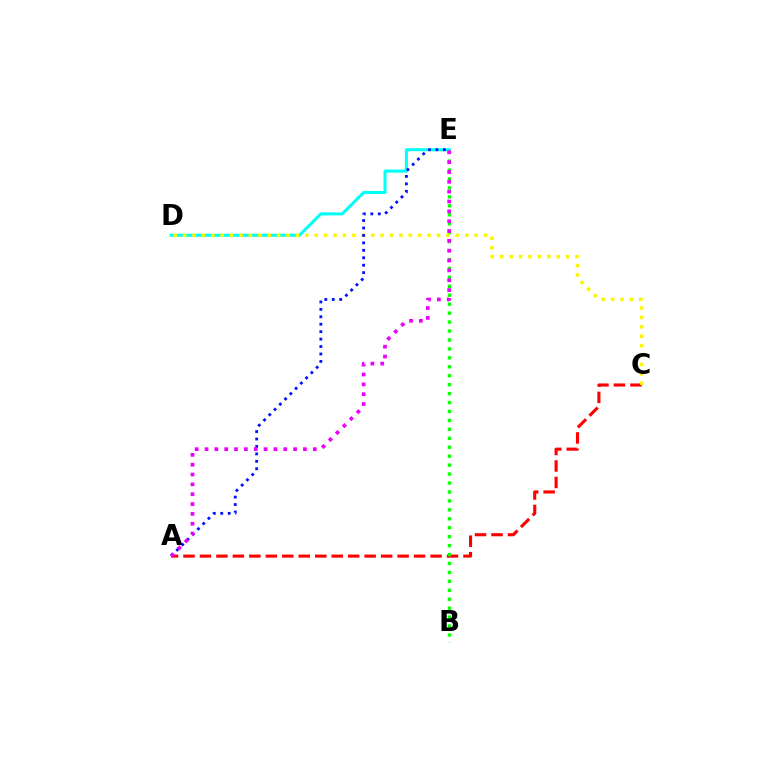{('D', 'E'): [{'color': '#00fff6', 'line_style': 'solid', 'thickness': 2.19}], ('A', 'C'): [{'color': '#ff0000', 'line_style': 'dashed', 'thickness': 2.24}], ('B', 'E'): [{'color': '#08ff00', 'line_style': 'dotted', 'thickness': 2.43}], ('C', 'D'): [{'color': '#fcf500', 'line_style': 'dotted', 'thickness': 2.56}], ('A', 'E'): [{'color': '#0010ff', 'line_style': 'dotted', 'thickness': 2.02}, {'color': '#ee00ff', 'line_style': 'dotted', 'thickness': 2.67}]}